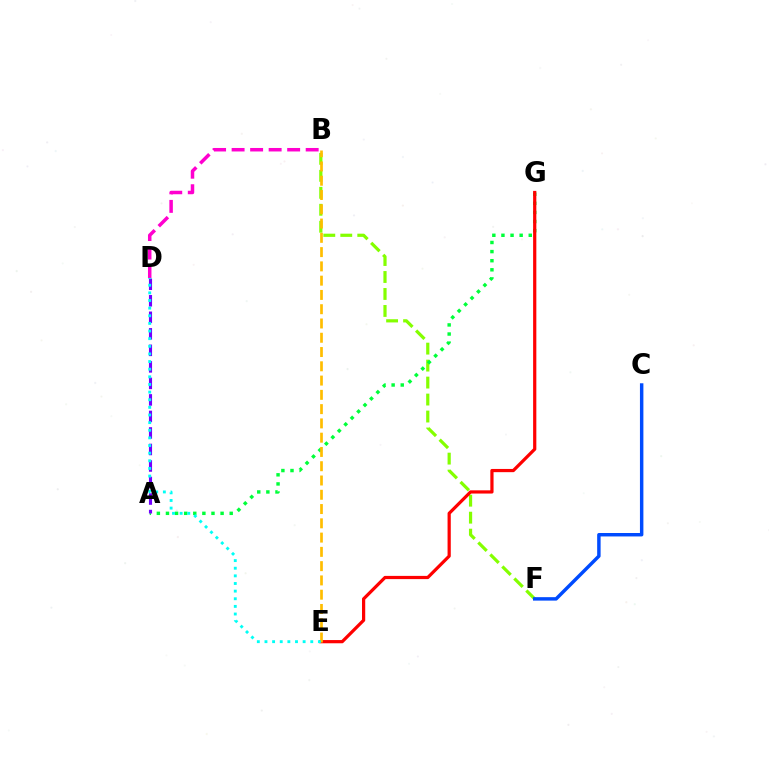{('B', 'D'): [{'color': '#ff00cf', 'line_style': 'dashed', 'thickness': 2.52}], ('B', 'F'): [{'color': '#84ff00', 'line_style': 'dashed', 'thickness': 2.31}], ('A', 'G'): [{'color': '#00ff39', 'line_style': 'dotted', 'thickness': 2.47}], ('A', 'D'): [{'color': '#7200ff', 'line_style': 'dashed', 'thickness': 2.24}], ('E', 'G'): [{'color': '#ff0000', 'line_style': 'solid', 'thickness': 2.32}], ('B', 'E'): [{'color': '#ffbd00', 'line_style': 'dashed', 'thickness': 1.94}], ('D', 'E'): [{'color': '#00fff6', 'line_style': 'dotted', 'thickness': 2.07}], ('C', 'F'): [{'color': '#004bff', 'line_style': 'solid', 'thickness': 2.48}]}